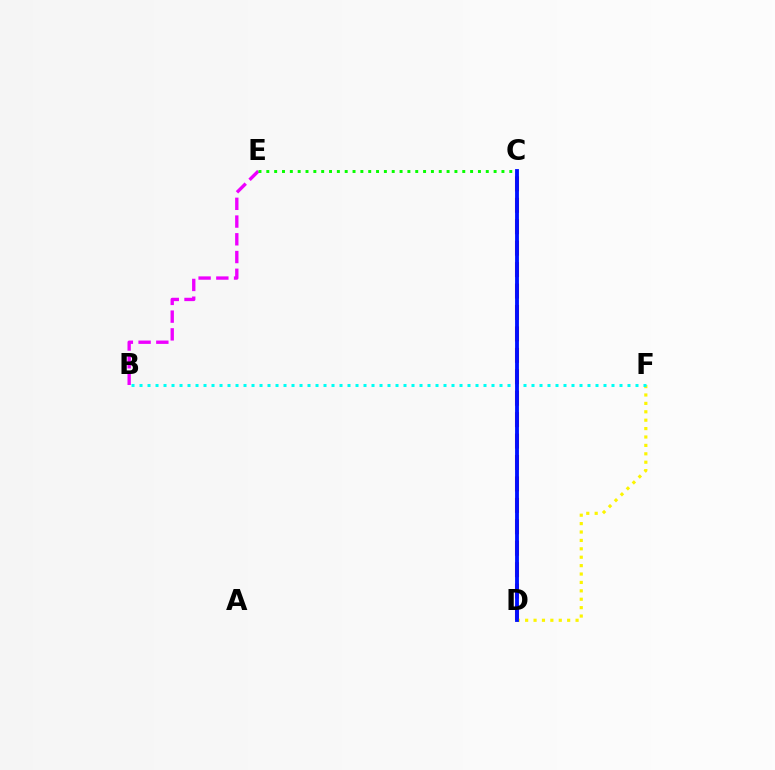{('C', 'D'): [{'color': '#ff0000', 'line_style': 'dashed', 'thickness': 2.91}, {'color': '#0010ff', 'line_style': 'solid', 'thickness': 2.76}], ('B', 'E'): [{'color': '#ee00ff', 'line_style': 'dashed', 'thickness': 2.41}], ('C', 'E'): [{'color': '#08ff00', 'line_style': 'dotted', 'thickness': 2.13}], ('D', 'F'): [{'color': '#fcf500', 'line_style': 'dotted', 'thickness': 2.28}], ('B', 'F'): [{'color': '#00fff6', 'line_style': 'dotted', 'thickness': 2.17}]}